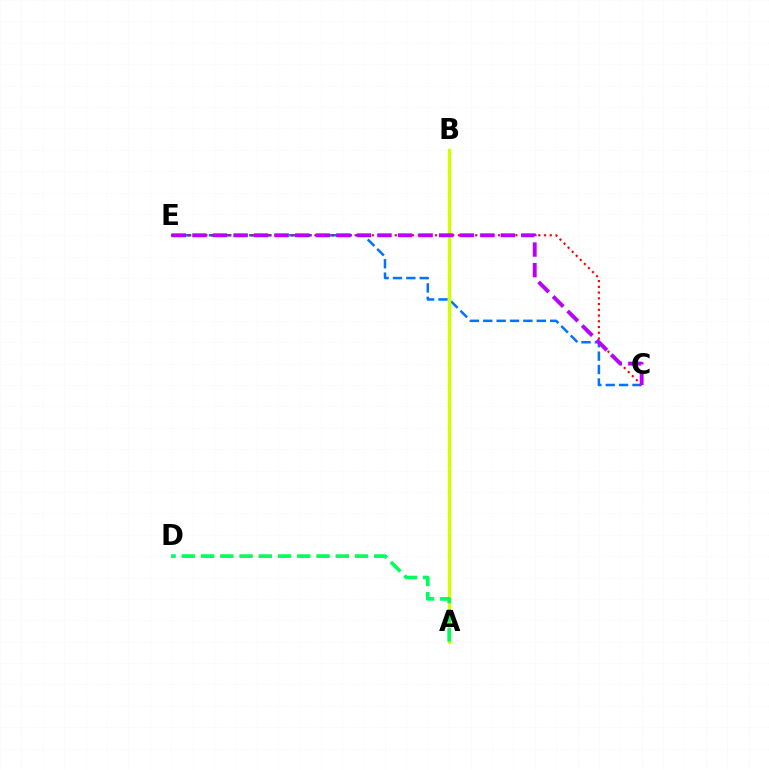{('C', 'E'): [{'color': '#0074ff', 'line_style': 'dashed', 'thickness': 1.82}, {'color': '#ff0000', 'line_style': 'dotted', 'thickness': 1.56}, {'color': '#b900ff', 'line_style': 'dashed', 'thickness': 2.79}], ('A', 'B'): [{'color': '#d1ff00', 'line_style': 'solid', 'thickness': 2.43}], ('A', 'D'): [{'color': '#00ff5c', 'line_style': 'dashed', 'thickness': 2.61}]}